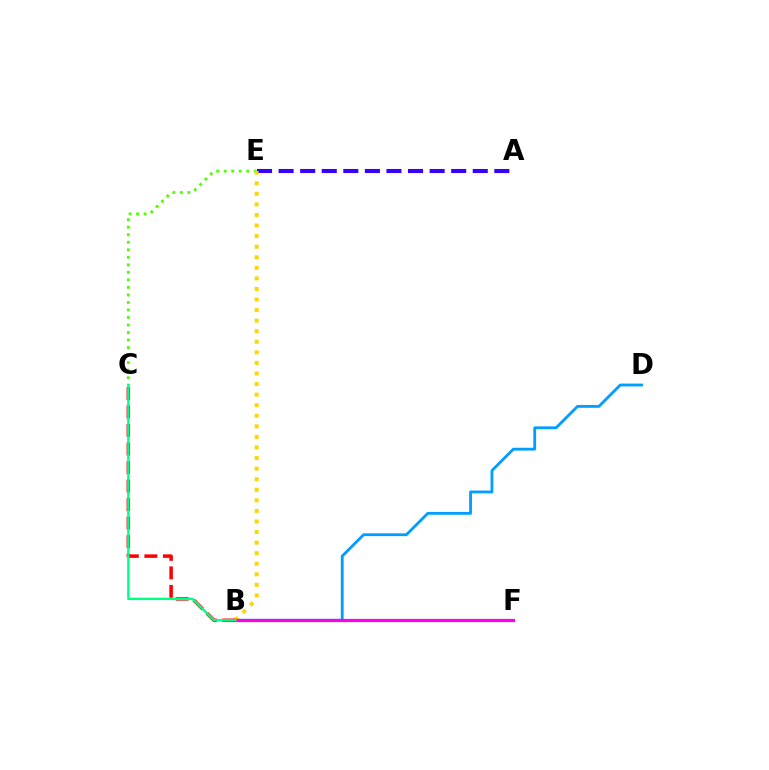{('C', 'E'): [{'color': '#4fff00', 'line_style': 'dotted', 'thickness': 2.04}], ('B', 'D'): [{'color': '#009eff', 'line_style': 'solid', 'thickness': 2.03}], ('A', 'E'): [{'color': '#3700ff', 'line_style': 'dashed', 'thickness': 2.93}], ('B', 'E'): [{'color': '#ffd500', 'line_style': 'dotted', 'thickness': 2.87}], ('B', 'F'): [{'color': '#ff00ed', 'line_style': 'solid', 'thickness': 2.31}], ('B', 'C'): [{'color': '#ff0000', 'line_style': 'dashed', 'thickness': 2.52}, {'color': '#00ff86', 'line_style': 'solid', 'thickness': 1.72}]}